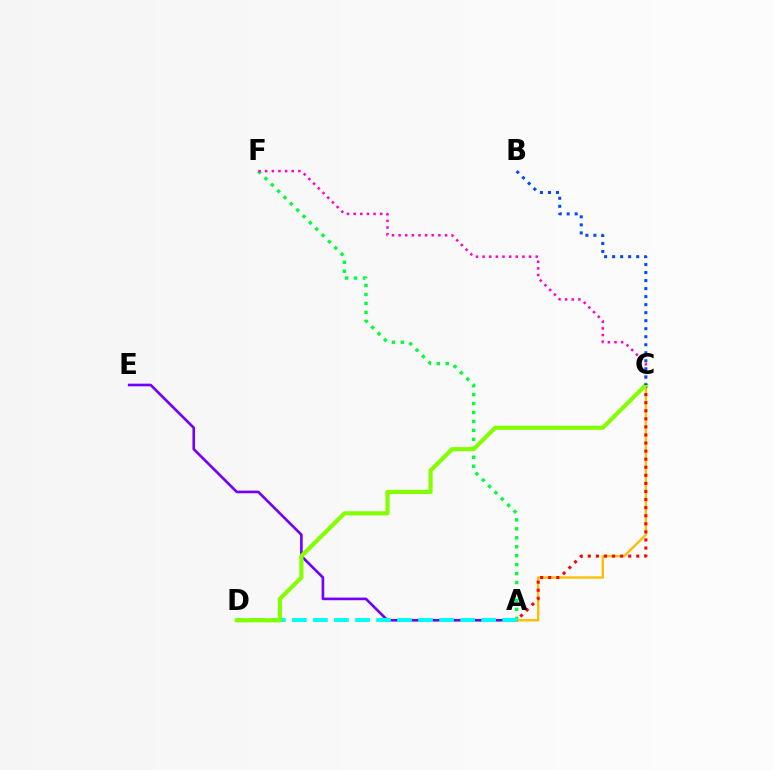{('A', 'F'): [{'color': '#00ff39', 'line_style': 'dotted', 'thickness': 2.43}], ('C', 'F'): [{'color': '#ff00cf', 'line_style': 'dotted', 'thickness': 1.8}], ('A', 'E'): [{'color': '#7200ff', 'line_style': 'solid', 'thickness': 1.9}], ('A', 'C'): [{'color': '#ffbd00', 'line_style': 'solid', 'thickness': 1.69}, {'color': '#ff0000', 'line_style': 'dotted', 'thickness': 2.19}], ('A', 'D'): [{'color': '#00fff6', 'line_style': 'dashed', 'thickness': 2.86}], ('C', 'D'): [{'color': '#84ff00', 'line_style': 'solid', 'thickness': 3.0}], ('B', 'C'): [{'color': '#004bff', 'line_style': 'dotted', 'thickness': 2.18}]}